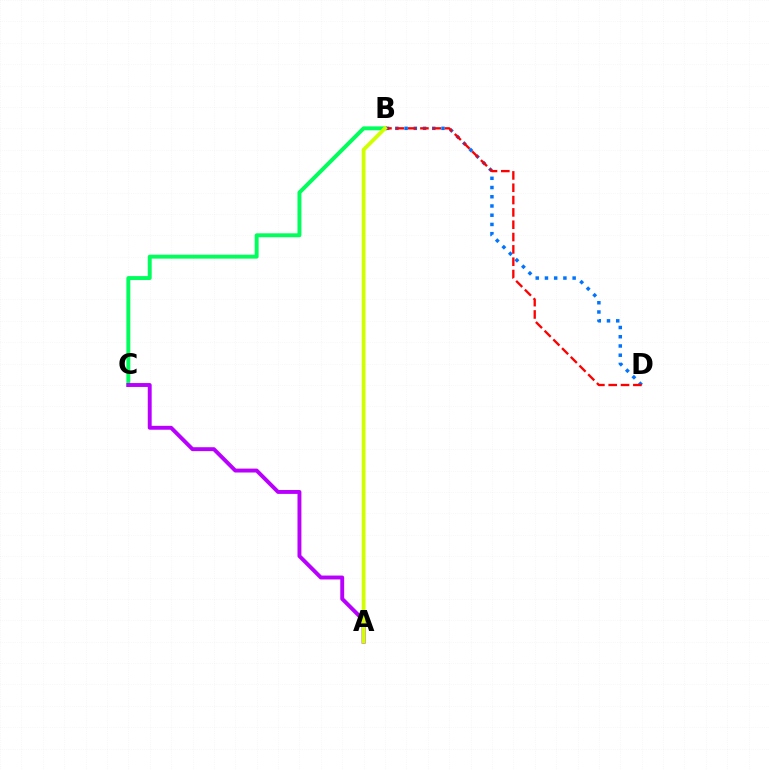{('B', 'C'): [{'color': '#00ff5c', 'line_style': 'solid', 'thickness': 2.83}], ('B', 'D'): [{'color': '#0074ff', 'line_style': 'dotted', 'thickness': 2.51}, {'color': '#ff0000', 'line_style': 'dashed', 'thickness': 1.67}], ('A', 'C'): [{'color': '#b900ff', 'line_style': 'solid', 'thickness': 2.81}], ('A', 'B'): [{'color': '#d1ff00', 'line_style': 'solid', 'thickness': 2.75}]}